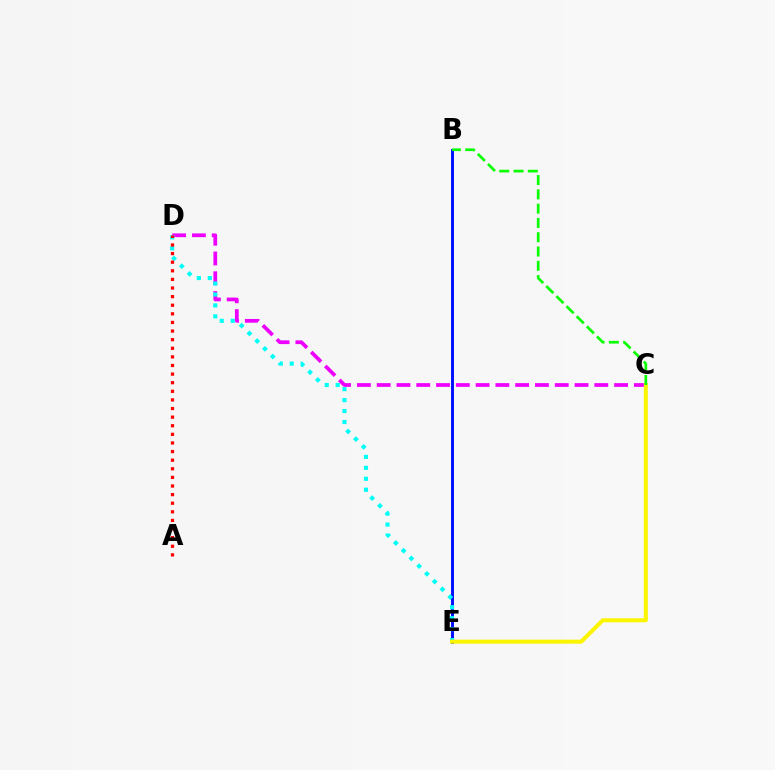{('C', 'D'): [{'color': '#ee00ff', 'line_style': 'dashed', 'thickness': 2.69}], ('B', 'E'): [{'color': '#0010ff', 'line_style': 'solid', 'thickness': 2.12}], ('D', 'E'): [{'color': '#00fff6', 'line_style': 'dotted', 'thickness': 2.98}], ('C', 'E'): [{'color': '#fcf500', 'line_style': 'solid', 'thickness': 2.91}], ('B', 'C'): [{'color': '#08ff00', 'line_style': 'dashed', 'thickness': 1.94}], ('A', 'D'): [{'color': '#ff0000', 'line_style': 'dotted', 'thickness': 2.34}]}